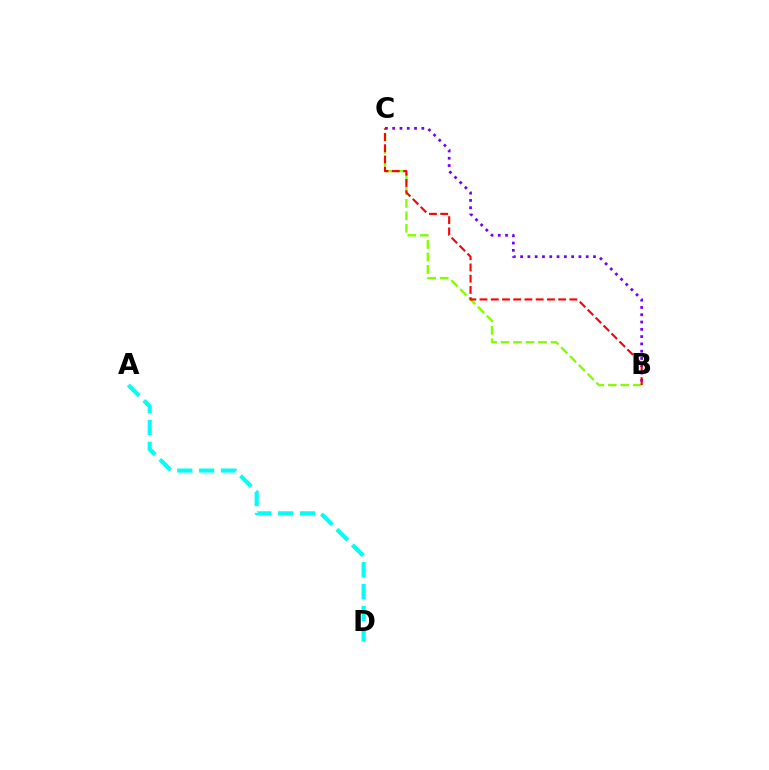{('A', 'D'): [{'color': '#00fff6', 'line_style': 'dashed', 'thickness': 2.97}], ('B', 'C'): [{'color': '#84ff00', 'line_style': 'dashed', 'thickness': 1.7}, {'color': '#7200ff', 'line_style': 'dotted', 'thickness': 1.98}, {'color': '#ff0000', 'line_style': 'dashed', 'thickness': 1.53}]}